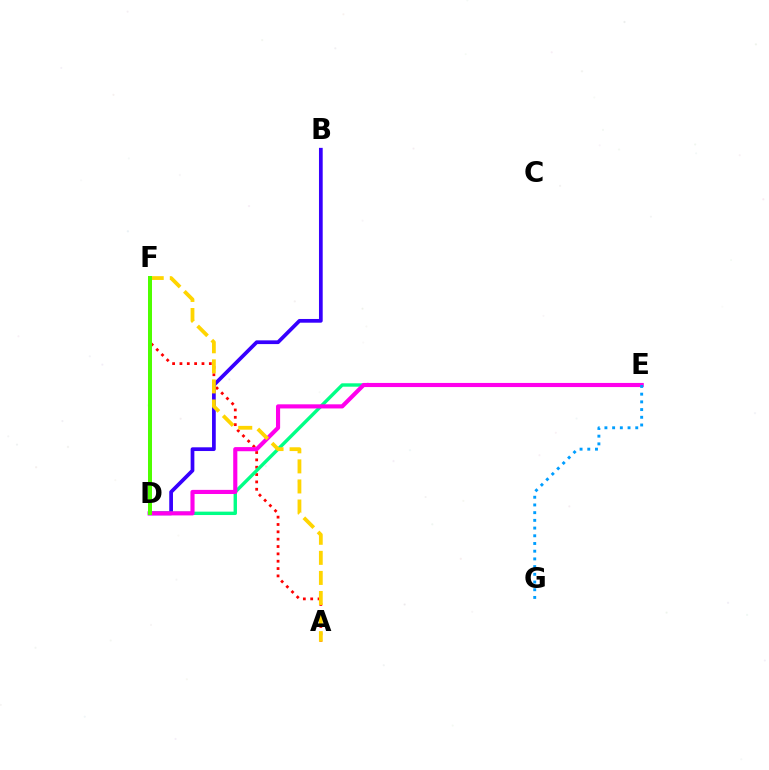{('B', 'D'): [{'color': '#3700ff', 'line_style': 'solid', 'thickness': 2.68}], ('A', 'F'): [{'color': '#ff0000', 'line_style': 'dotted', 'thickness': 2.0}, {'color': '#ffd500', 'line_style': 'dashed', 'thickness': 2.73}], ('D', 'E'): [{'color': '#00ff86', 'line_style': 'solid', 'thickness': 2.44}, {'color': '#ff00ed', 'line_style': 'solid', 'thickness': 2.97}], ('D', 'F'): [{'color': '#4fff00', 'line_style': 'solid', 'thickness': 2.87}], ('E', 'G'): [{'color': '#009eff', 'line_style': 'dotted', 'thickness': 2.09}]}